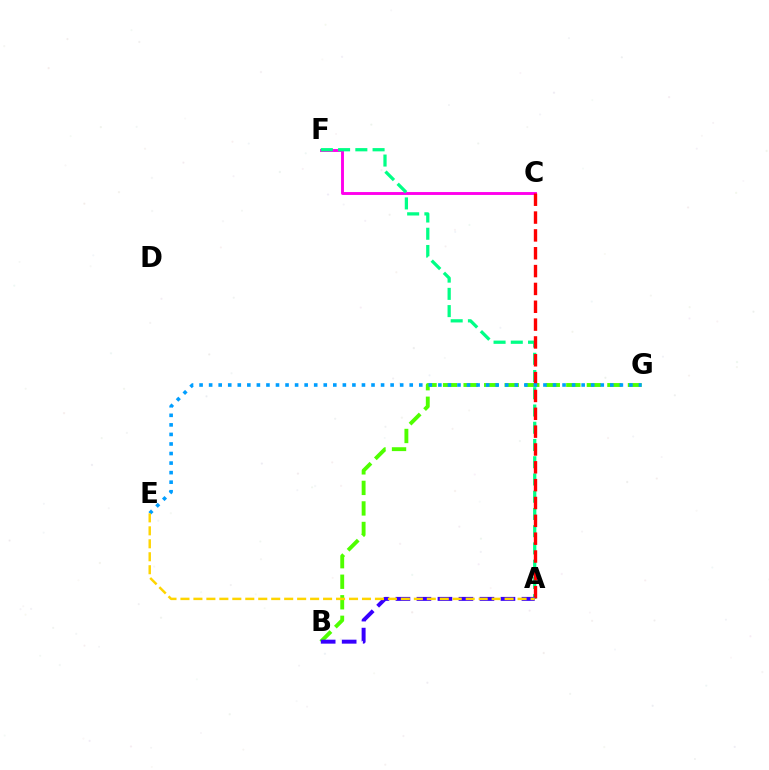{('B', 'G'): [{'color': '#4fff00', 'line_style': 'dashed', 'thickness': 2.79}], ('C', 'F'): [{'color': '#ff00ed', 'line_style': 'solid', 'thickness': 2.09}], ('A', 'F'): [{'color': '#00ff86', 'line_style': 'dashed', 'thickness': 2.34}], ('A', 'C'): [{'color': '#ff0000', 'line_style': 'dashed', 'thickness': 2.42}], ('E', 'G'): [{'color': '#009eff', 'line_style': 'dotted', 'thickness': 2.6}], ('A', 'B'): [{'color': '#3700ff', 'line_style': 'dashed', 'thickness': 2.85}], ('A', 'E'): [{'color': '#ffd500', 'line_style': 'dashed', 'thickness': 1.76}]}